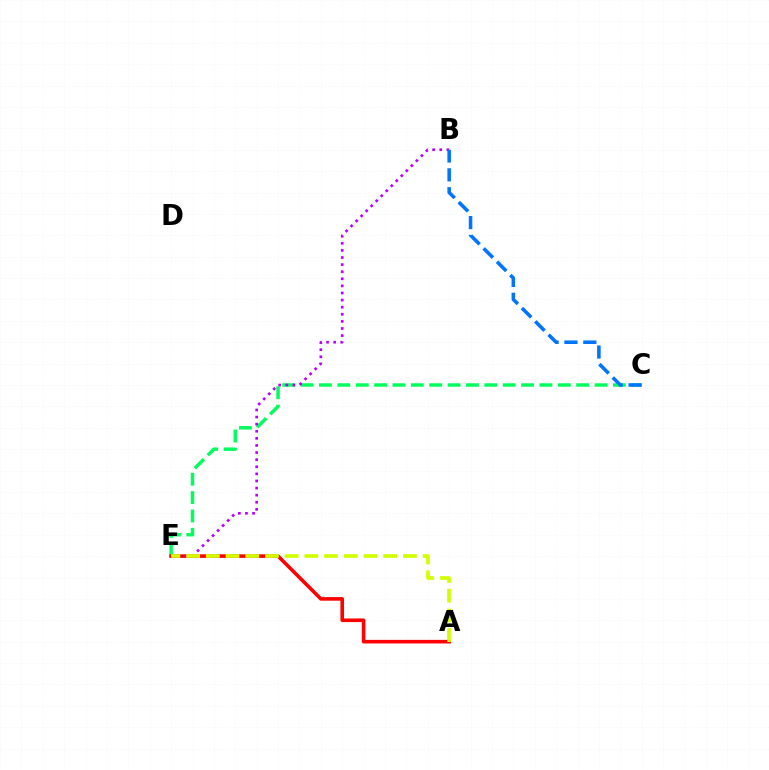{('C', 'E'): [{'color': '#00ff5c', 'line_style': 'dashed', 'thickness': 2.5}], ('A', 'E'): [{'color': '#ff0000', 'line_style': 'solid', 'thickness': 2.59}, {'color': '#d1ff00', 'line_style': 'dashed', 'thickness': 2.68}], ('B', 'E'): [{'color': '#b900ff', 'line_style': 'dotted', 'thickness': 1.93}], ('B', 'C'): [{'color': '#0074ff', 'line_style': 'dashed', 'thickness': 2.56}]}